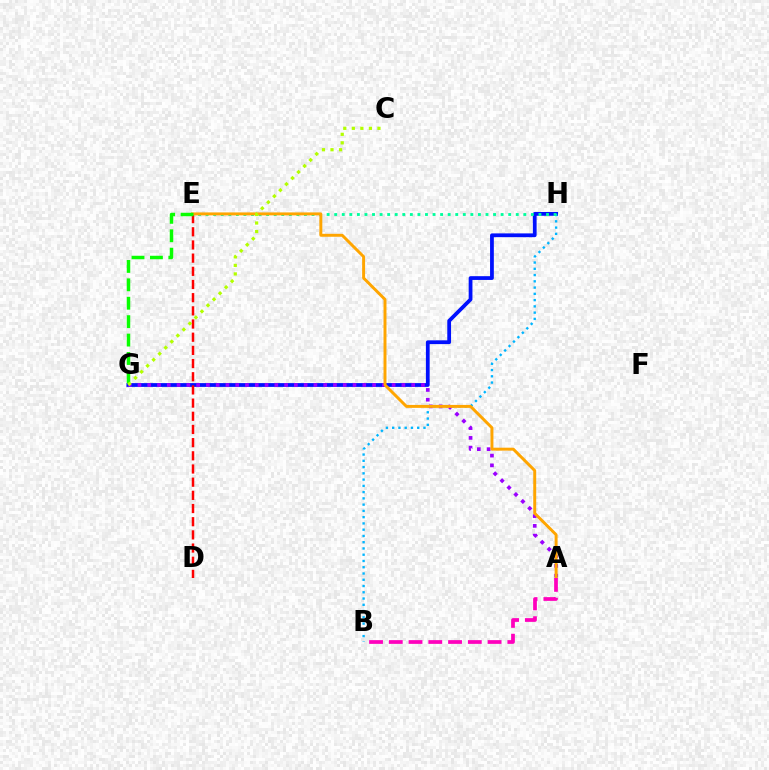{('G', 'H'): [{'color': '#0010ff', 'line_style': 'solid', 'thickness': 2.71}], ('B', 'H'): [{'color': '#00b5ff', 'line_style': 'dotted', 'thickness': 1.7}], ('D', 'E'): [{'color': '#ff0000', 'line_style': 'dashed', 'thickness': 1.79}], ('A', 'G'): [{'color': '#9b00ff', 'line_style': 'dotted', 'thickness': 2.66}], ('E', 'H'): [{'color': '#00ff9d', 'line_style': 'dotted', 'thickness': 2.06}], ('A', 'E'): [{'color': '#ffa500', 'line_style': 'solid', 'thickness': 2.12}], ('E', 'G'): [{'color': '#08ff00', 'line_style': 'dashed', 'thickness': 2.5}], ('C', 'G'): [{'color': '#b3ff00', 'line_style': 'dotted', 'thickness': 2.32}], ('A', 'B'): [{'color': '#ff00bd', 'line_style': 'dashed', 'thickness': 2.68}]}